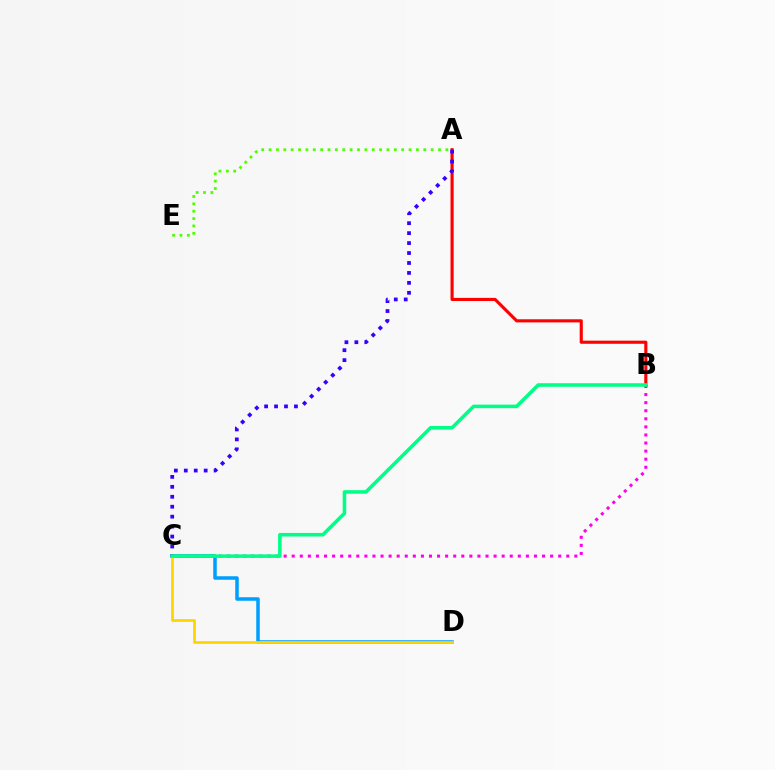{('B', 'C'): [{'color': '#ff00ed', 'line_style': 'dotted', 'thickness': 2.19}, {'color': '#00ff86', 'line_style': 'solid', 'thickness': 2.56}], ('A', 'B'): [{'color': '#ff0000', 'line_style': 'solid', 'thickness': 2.25}], ('C', 'D'): [{'color': '#009eff', 'line_style': 'solid', 'thickness': 2.52}, {'color': '#ffd500', 'line_style': 'solid', 'thickness': 1.98}], ('A', 'E'): [{'color': '#4fff00', 'line_style': 'dotted', 'thickness': 2.0}], ('A', 'C'): [{'color': '#3700ff', 'line_style': 'dotted', 'thickness': 2.7}]}